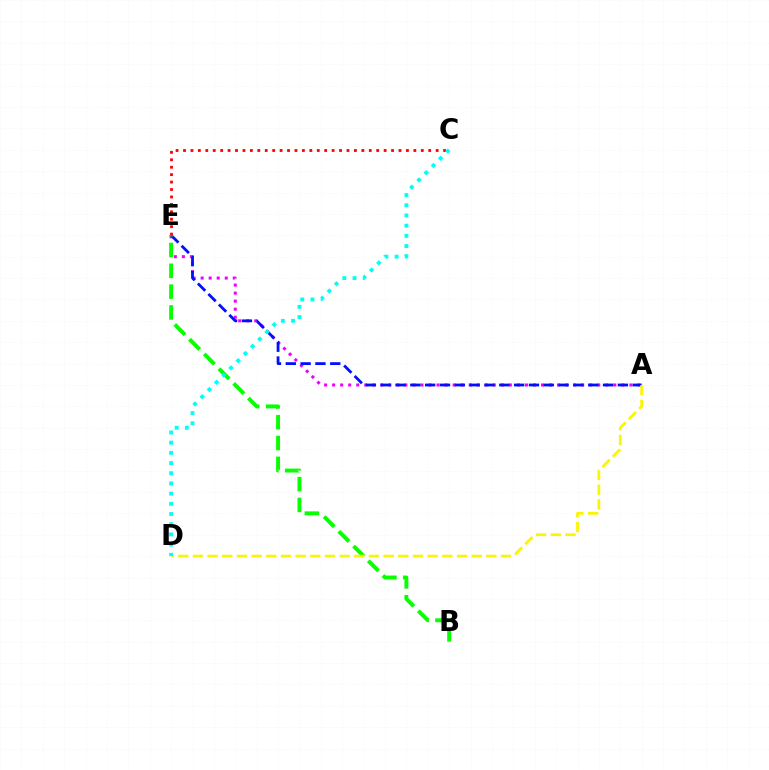{('A', 'E'): [{'color': '#ee00ff', 'line_style': 'dotted', 'thickness': 2.18}, {'color': '#0010ff', 'line_style': 'dashed', 'thickness': 2.01}], ('B', 'E'): [{'color': '#08ff00', 'line_style': 'dashed', 'thickness': 2.83}], ('C', 'E'): [{'color': '#ff0000', 'line_style': 'dotted', 'thickness': 2.02}], ('A', 'D'): [{'color': '#fcf500', 'line_style': 'dashed', 'thickness': 1.99}], ('C', 'D'): [{'color': '#00fff6', 'line_style': 'dotted', 'thickness': 2.77}]}